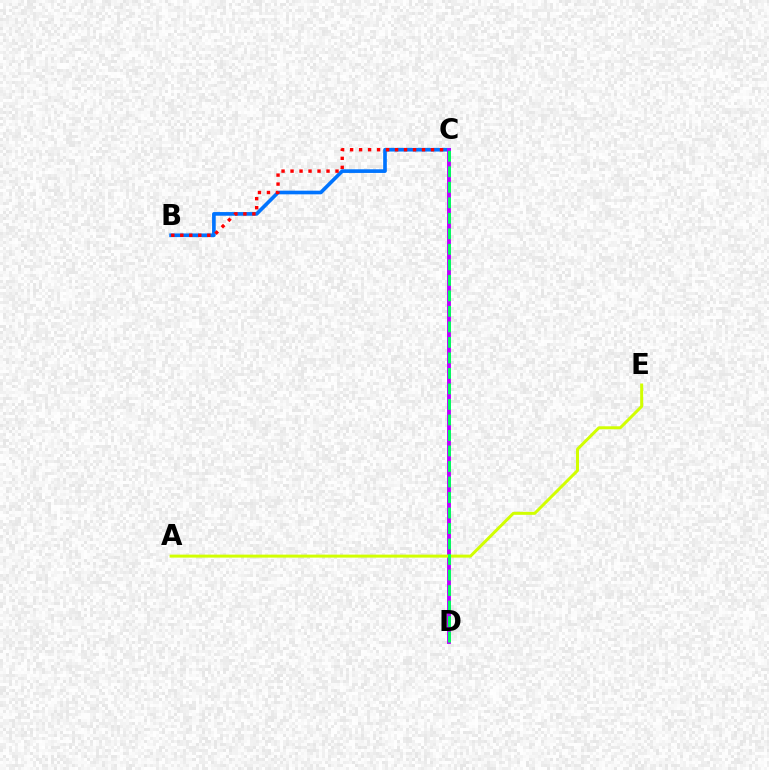{('B', 'C'): [{'color': '#0074ff', 'line_style': 'solid', 'thickness': 2.63}, {'color': '#ff0000', 'line_style': 'dotted', 'thickness': 2.44}], ('C', 'D'): [{'color': '#b900ff', 'line_style': 'solid', 'thickness': 2.78}, {'color': '#00ff5c', 'line_style': 'dashed', 'thickness': 2.11}], ('A', 'E'): [{'color': '#d1ff00', 'line_style': 'solid', 'thickness': 2.15}]}